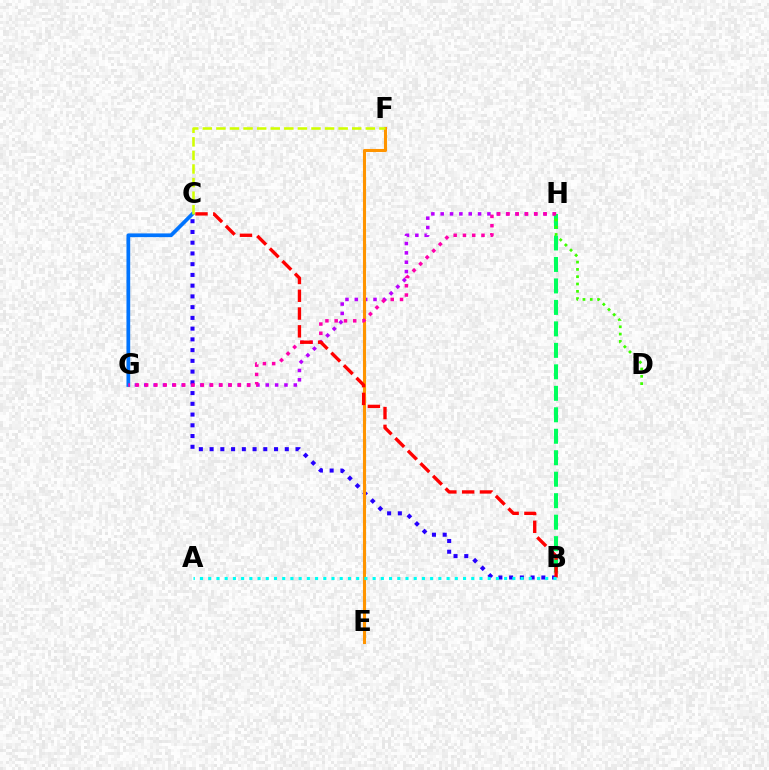{('G', 'H'): [{'color': '#b900ff', 'line_style': 'dotted', 'thickness': 2.54}, {'color': '#ff00ac', 'line_style': 'dotted', 'thickness': 2.52}], ('B', 'H'): [{'color': '#00ff5c', 'line_style': 'dashed', 'thickness': 2.92}], ('B', 'C'): [{'color': '#2500ff', 'line_style': 'dotted', 'thickness': 2.92}, {'color': '#ff0000', 'line_style': 'dashed', 'thickness': 2.42}], ('C', 'G'): [{'color': '#0074ff', 'line_style': 'solid', 'thickness': 2.69}], ('E', 'F'): [{'color': '#ff9400', 'line_style': 'solid', 'thickness': 2.22}], ('C', 'F'): [{'color': '#d1ff00', 'line_style': 'dashed', 'thickness': 1.85}], ('D', 'H'): [{'color': '#3dff00', 'line_style': 'dotted', 'thickness': 1.98}], ('A', 'B'): [{'color': '#00fff6', 'line_style': 'dotted', 'thickness': 2.23}]}